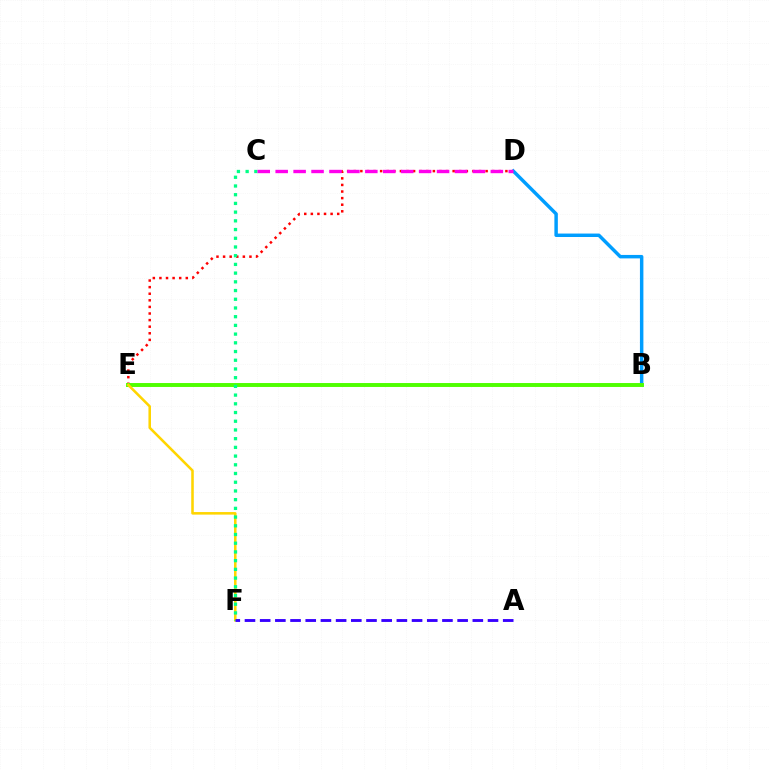{('D', 'E'): [{'color': '#ff0000', 'line_style': 'dotted', 'thickness': 1.79}], ('B', 'D'): [{'color': '#009eff', 'line_style': 'solid', 'thickness': 2.49}], ('B', 'E'): [{'color': '#4fff00', 'line_style': 'solid', 'thickness': 2.82}], ('E', 'F'): [{'color': '#ffd500', 'line_style': 'solid', 'thickness': 1.84}], ('C', 'F'): [{'color': '#00ff86', 'line_style': 'dotted', 'thickness': 2.37}], ('C', 'D'): [{'color': '#ff00ed', 'line_style': 'dashed', 'thickness': 2.44}], ('A', 'F'): [{'color': '#3700ff', 'line_style': 'dashed', 'thickness': 2.06}]}